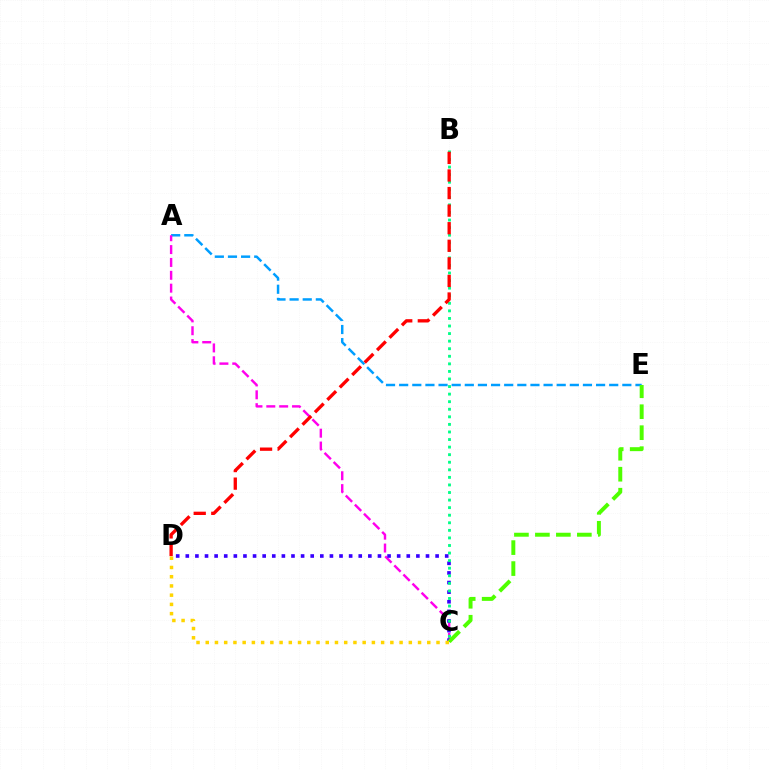{('A', 'E'): [{'color': '#009eff', 'line_style': 'dashed', 'thickness': 1.78}], ('A', 'C'): [{'color': '#ff00ed', 'line_style': 'dashed', 'thickness': 1.75}], ('C', 'D'): [{'color': '#3700ff', 'line_style': 'dotted', 'thickness': 2.61}, {'color': '#ffd500', 'line_style': 'dotted', 'thickness': 2.51}], ('B', 'C'): [{'color': '#00ff86', 'line_style': 'dotted', 'thickness': 2.06}], ('C', 'E'): [{'color': '#4fff00', 'line_style': 'dashed', 'thickness': 2.85}], ('B', 'D'): [{'color': '#ff0000', 'line_style': 'dashed', 'thickness': 2.39}]}